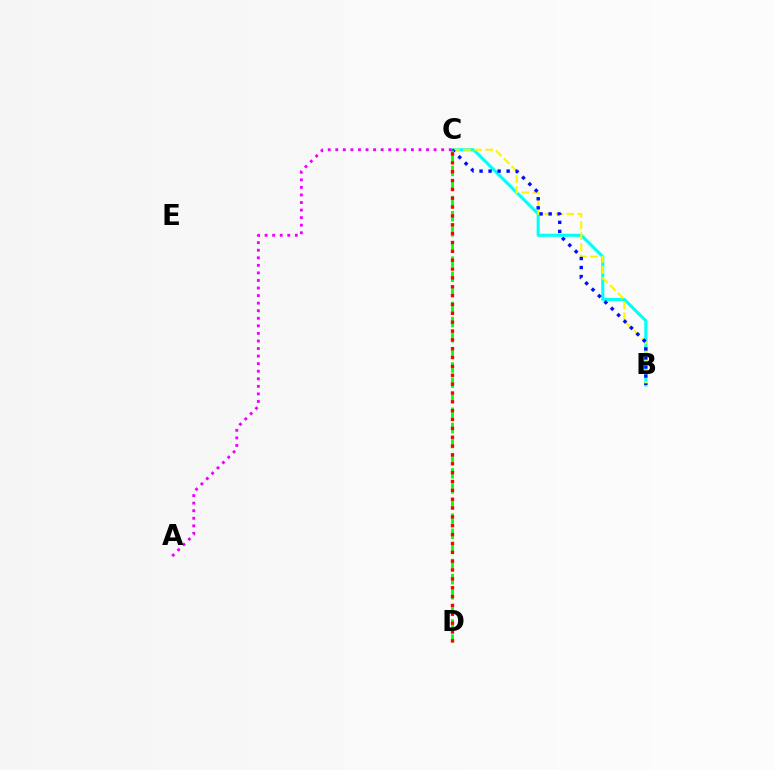{('B', 'C'): [{'color': '#00fff6', 'line_style': 'solid', 'thickness': 2.22}, {'color': '#fcf500', 'line_style': 'dashed', 'thickness': 1.5}, {'color': '#0010ff', 'line_style': 'dotted', 'thickness': 2.45}], ('A', 'C'): [{'color': '#ee00ff', 'line_style': 'dotted', 'thickness': 2.05}], ('C', 'D'): [{'color': '#08ff00', 'line_style': 'dashed', 'thickness': 2.05}, {'color': '#ff0000', 'line_style': 'dotted', 'thickness': 2.41}]}